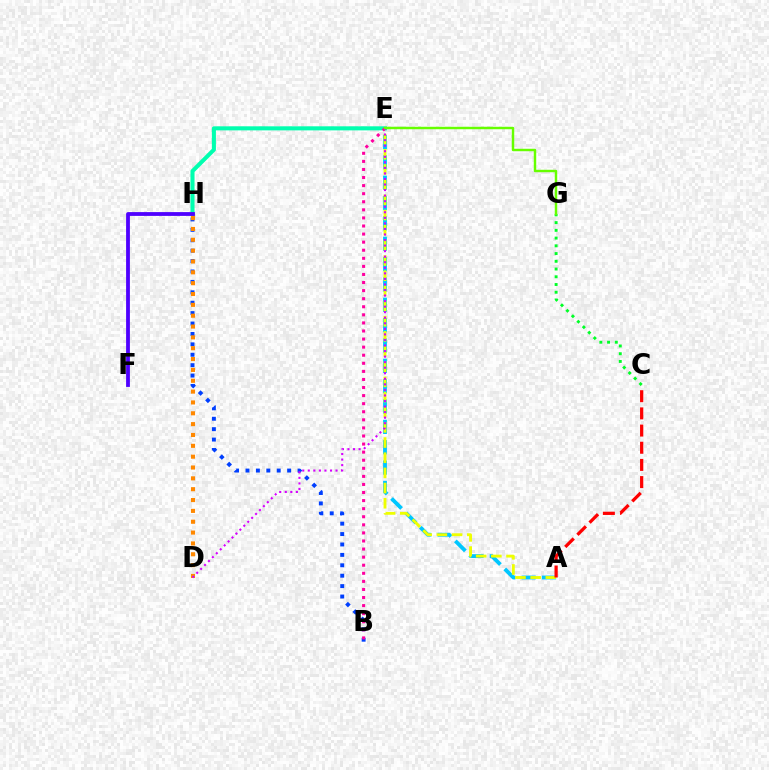{('A', 'E'): [{'color': '#00c7ff', 'line_style': 'dashed', 'thickness': 2.76}, {'color': '#eeff00', 'line_style': 'dashed', 'thickness': 2.06}], ('C', 'G'): [{'color': '#00ff27', 'line_style': 'dotted', 'thickness': 2.1}], ('E', 'H'): [{'color': '#00ffaf', 'line_style': 'solid', 'thickness': 2.92}], ('B', 'H'): [{'color': '#003fff', 'line_style': 'dotted', 'thickness': 2.83}], ('D', 'H'): [{'color': '#ff8800', 'line_style': 'dotted', 'thickness': 2.95}], ('F', 'H'): [{'color': '#4f00ff', 'line_style': 'solid', 'thickness': 2.74}], ('B', 'E'): [{'color': '#ff00a0', 'line_style': 'dotted', 'thickness': 2.19}], ('D', 'E'): [{'color': '#d600ff', 'line_style': 'dotted', 'thickness': 1.51}], ('E', 'G'): [{'color': '#66ff00', 'line_style': 'solid', 'thickness': 1.76}], ('A', 'C'): [{'color': '#ff0000', 'line_style': 'dashed', 'thickness': 2.33}]}